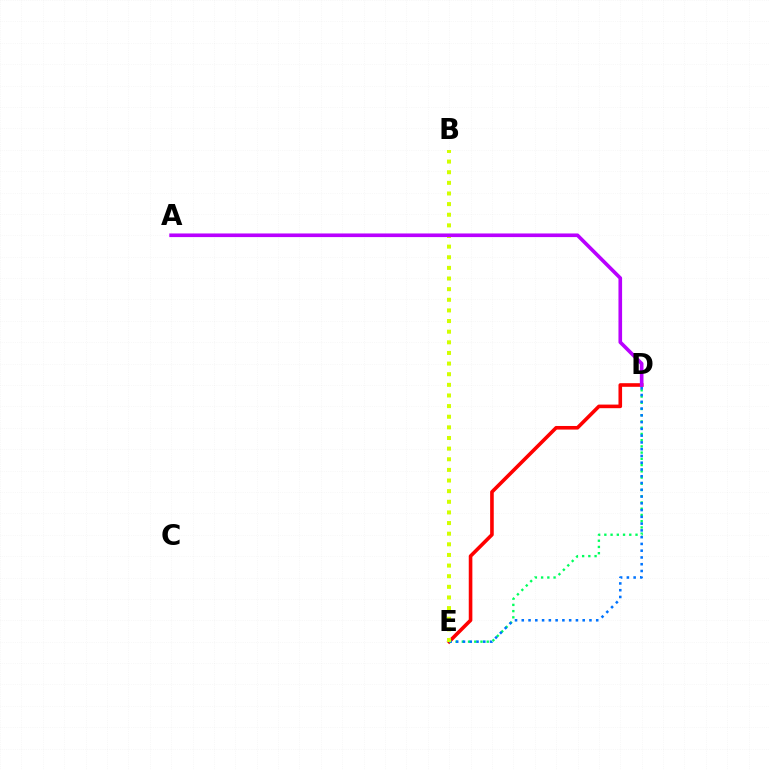{('D', 'E'): [{'color': '#ff0000', 'line_style': 'solid', 'thickness': 2.6}, {'color': '#00ff5c', 'line_style': 'dotted', 'thickness': 1.69}, {'color': '#0074ff', 'line_style': 'dotted', 'thickness': 1.84}], ('B', 'E'): [{'color': '#d1ff00', 'line_style': 'dotted', 'thickness': 2.89}], ('A', 'D'): [{'color': '#b900ff', 'line_style': 'solid', 'thickness': 2.62}]}